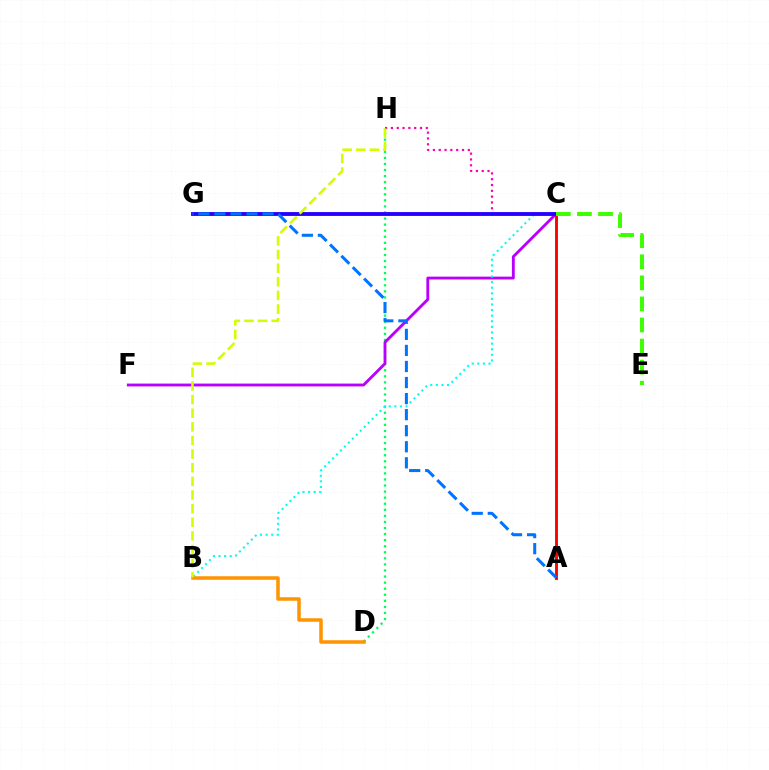{('D', 'H'): [{'color': '#00ff5c', 'line_style': 'dotted', 'thickness': 1.65}], ('A', 'C'): [{'color': '#ff0000', 'line_style': 'solid', 'thickness': 2.07}], ('C', 'H'): [{'color': '#ff00ac', 'line_style': 'dotted', 'thickness': 1.58}], ('C', 'F'): [{'color': '#b900ff', 'line_style': 'solid', 'thickness': 2.05}], ('B', 'C'): [{'color': '#00fff6', 'line_style': 'dotted', 'thickness': 1.52}], ('C', 'G'): [{'color': '#2500ff', 'line_style': 'solid', 'thickness': 2.78}], ('B', 'D'): [{'color': '#ff9400', 'line_style': 'solid', 'thickness': 2.53}], ('B', 'H'): [{'color': '#d1ff00', 'line_style': 'dashed', 'thickness': 1.85}], ('A', 'G'): [{'color': '#0074ff', 'line_style': 'dashed', 'thickness': 2.18}], ('C', 'E'): [{'color': '#3dff00', 'line_style': 'dashed', 'thickness': 2.86}]}